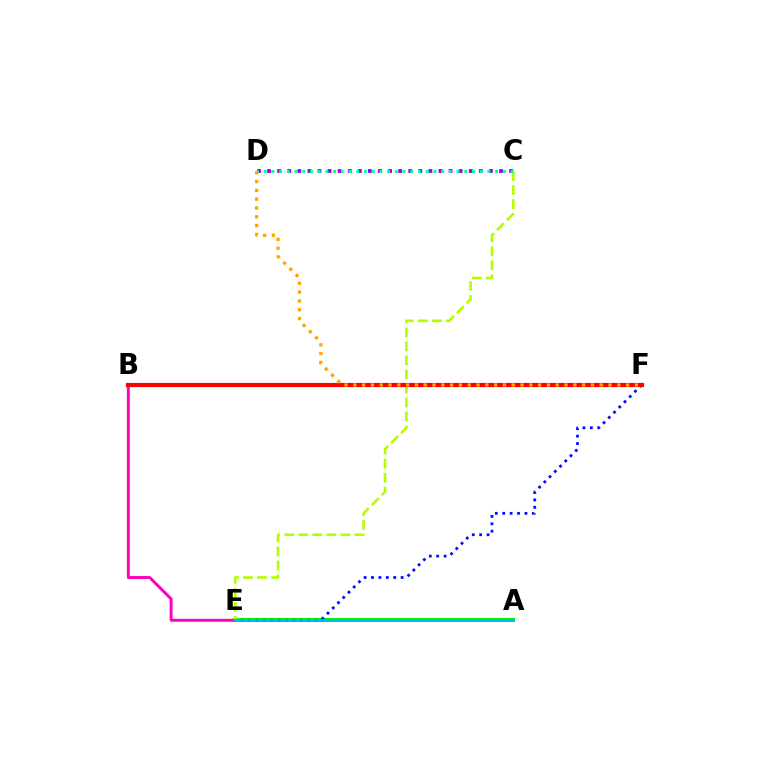{('A', 'E'): [{'color': '#08ff00', 'line_style': 'solid', 'thickness': 2.93}, {'color': '#00b5ff', 'line_style': 'solid', 'thickness': 1.84}], ('B', 'E'): [{'color': '#ff00bd', 'line_style': 'solid', 'thickness': 2.12}], ('E', 'F'): [{'color': '#0010ff', 'line_style': 'dotted', 'thickness': 2.01}], ('C', 'E'): [{'color': '#b3ff00', 'line_style': 'dashed', 'thickness': 1.9}], ('B', 'F'): [{'color': '#ff0000', 'line_style': 'solid', 'thickness': 2.99}], ('C', 'D'): [{'color': '#9b00ff', 'line_style': 'dotted', 'thickness': 2.74}, {'color': '#00ff9d', 'line_style': 'dotted', 'thickness': 2.1}], ('D', 'F'): [{'color': '#ffa500', 'line_style': 'dotted', 'thickness': 2.39}]}